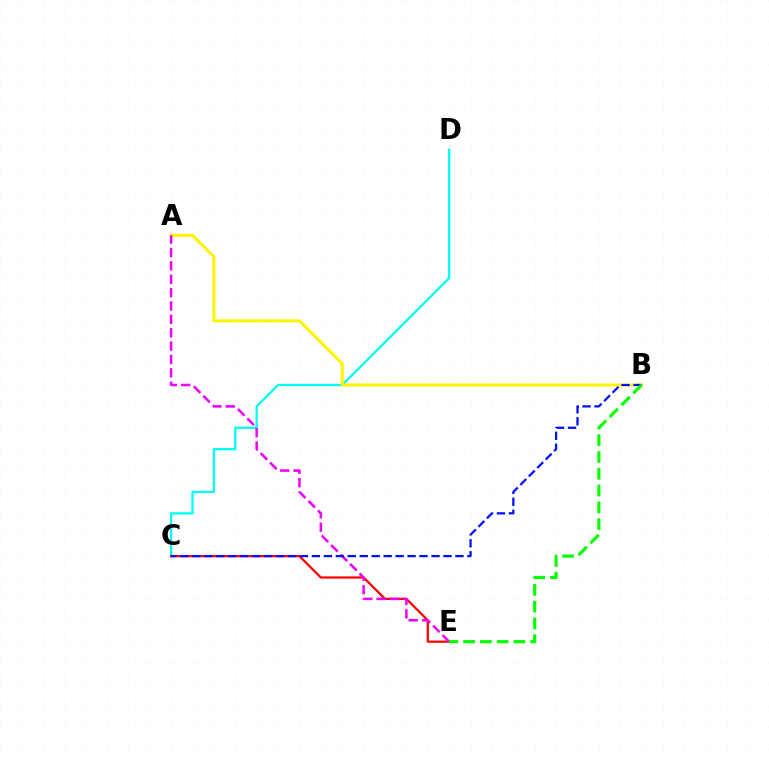{('C', 'D'): [{'color': '#00fff6', 'line_style': 'solid', 'thickness': 1.64}], ('C', 'E'): [{'color': '#ff0000', 'line_style': 'solid', 'thickness': 1.61}], ('A', 'B'): [{'color': '#fcf500', 'line_style': 'solid', 'thickness': 2.19}], ('A', 'E'): [{'color': '#ee00ff', 'line_style': 'dashed', 'thickness': 1.82}], ('B', 'C'): [{'color': '#0010ff', 'line_style': 'dashed', 'thickness': 1.62}], ('B', 'E'): [{'color': '#08ff00', 'line_style': 'dashed', 'thickness': 2.28}]}